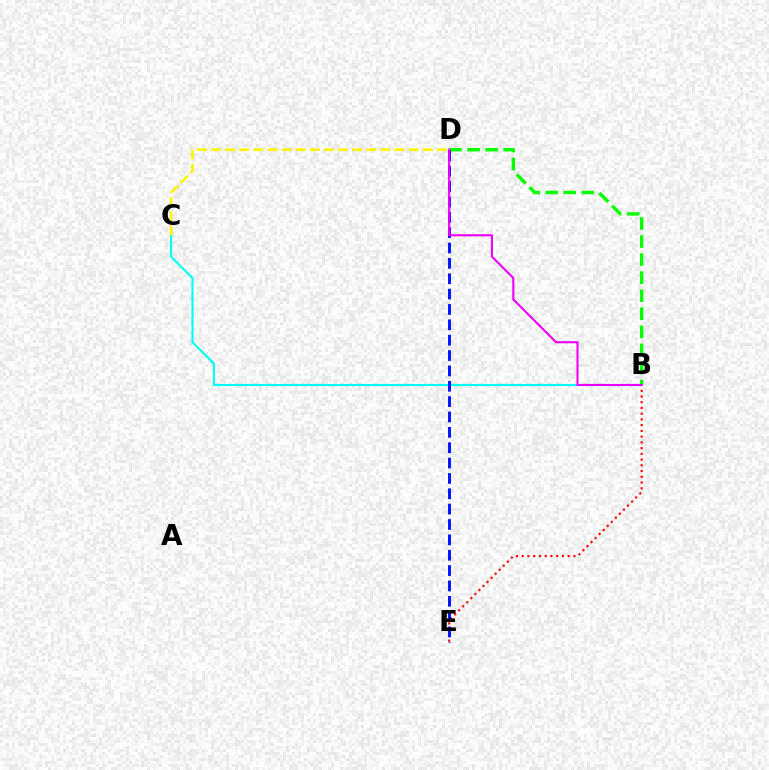{('B', 'E'): [{'color': '#ff0000', 'line_style': 'dotted', 'thickness': 1.56}], ('B', 'C'): [{'color': '#00fff6', 'line_style': 'solid', 'thickness': 1.54}], ('B', 'D'): [{'color': '#08ff00', 'line_style': 'dashed', 'thickness': 2.45}, {'color': '#ee00ff', 'line_style': 'solid', 'thickness': 1.52}], ('D', 'E'): [{'color': '#0010ff', 'line_style': 'dashed', 'thickness': 2.09}], ('C', 'D'): [{'color': '#fcf500', 'line_style': 'dashed', 'thickness': 1.92}]}